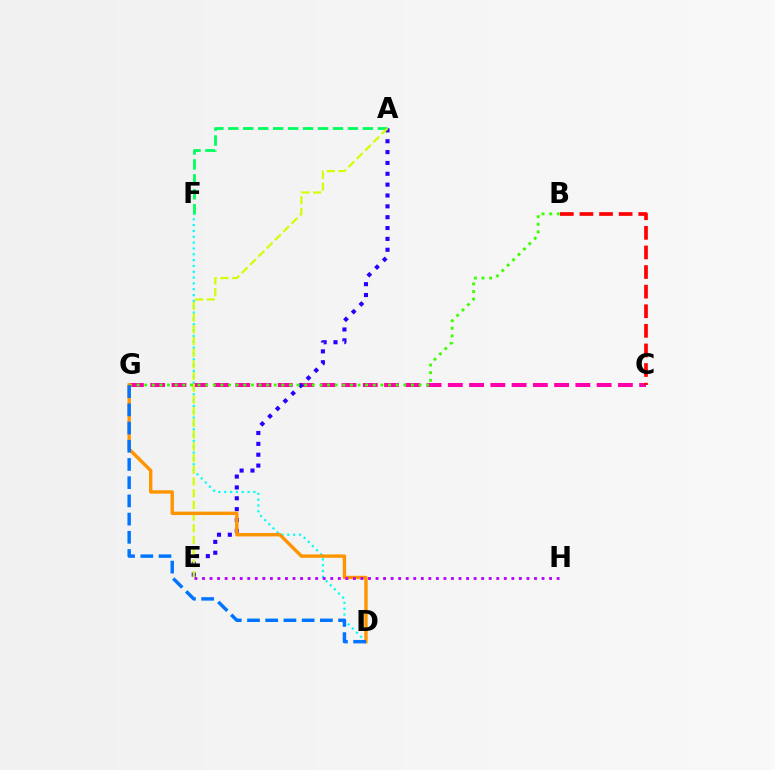{('C', 'G'): [{'color': '#ff00ac', 'line_style': 'dashed', 'thickness': 2.89}], ('A', 'E'): [{'color': '#2500ff', 'line_style': 'dotted', 'thickness': 2.95}, {'color': '#d1ff00', 'line_style': 'dashed', 'thickness': 1.59}], ('A', 'F'): [{'color': '#00ff5c', 'line_style': 'dashed', 'thickness': 2.03}], ('D', 'F'): [{'color': '#00fff6', 'line_style': 'dotted', 'thickness': 1.58}], ('B', 'C'): [{'color': '#ff0000', 'line_style': 'dashed', 'thickness': 2.66}], ('B', 'G'): [{'color': '#3dff00', 'line_style': 'dotted', 'thickness': 2.07}], ('D', 'G'): [{'color': '#ff9400', 'line_style': 'solid', 'thickness': 2.44}, {'color': '#0074ff', 'line_style': 'dashed', 'thickness': 2.47}], ('E', 'H'): [{'color': '#b900ff', 'line_style': 'dotted', 'thickness': 2.05}]}